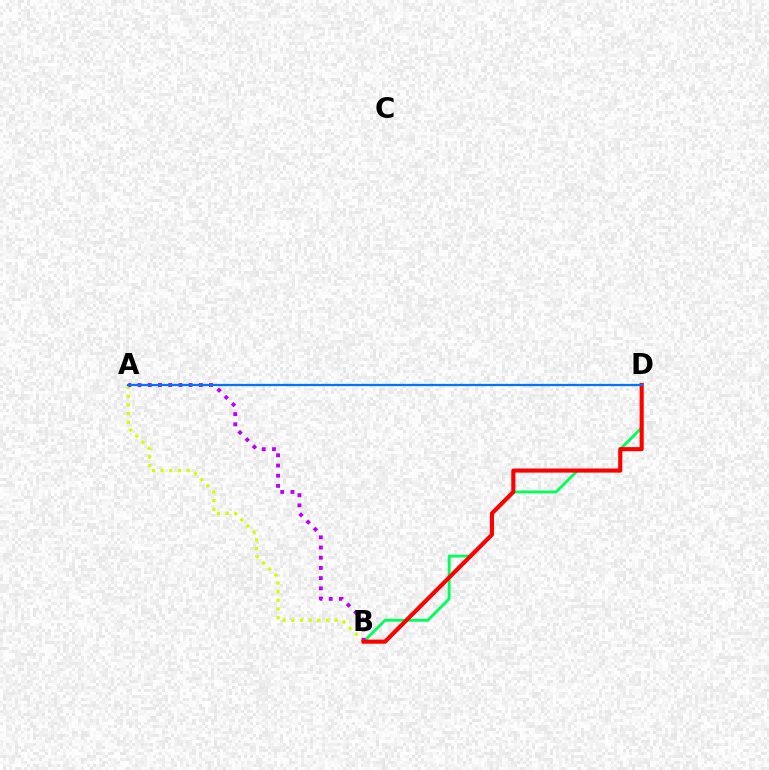{('A', 'B'): [{'color': '#d1ff00', 'line_style': 'dotted', 'thickness': 2.36}, {'color': '#b900ff', 'line_style': 'dotted', 'thickness': 2.77}], ('B', 'D'): [{'color': '#00ff5c', 'line_style': 'solid', 'thickness': 2.06}, {'color': '#ff0000', 'line_style': 'solid', 'thickness': 2.96}], ('A', 'D'): [{'color': '#0074ff', 'line_style': 'solid', 'thickness': 1.6}]}